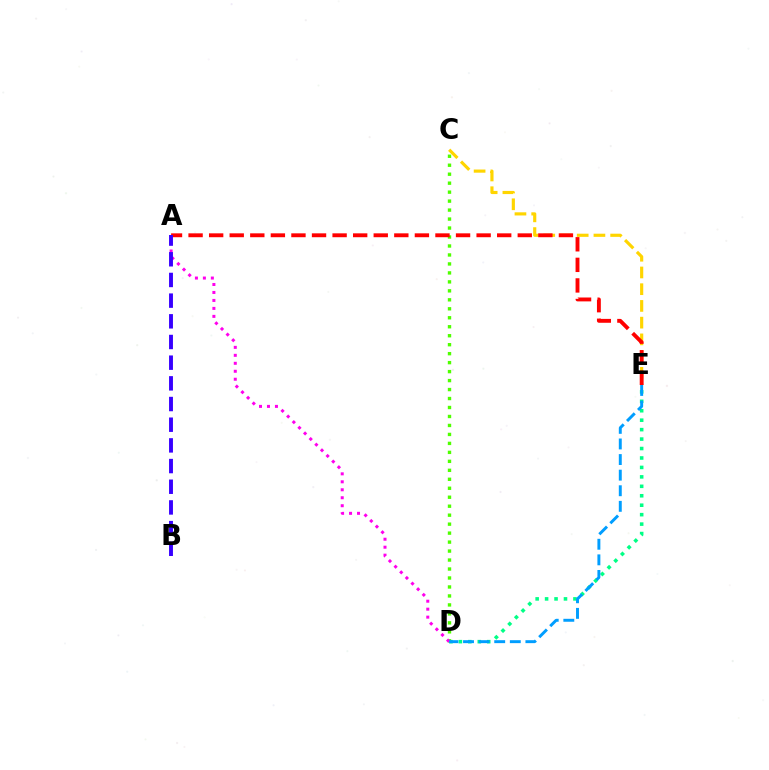{('C', 'D'): [{'color': '#4fff00', 'line_style': 'dotted', 'thickness': 2.44}], ('C', 'E'): [{'color': '#ffd500', 'line_style': 'dashed', 'thickness': 2.27}], ('A', 'E'): [{'color': '#ff0000', 'line_style': 'dashed', 'thickness': 2.8}], ('D', 'E'): [{'color': '#00ff86', 'line_style': 'dotted', 'thickness': 2.57}, {'color': '#009eff', 'line_style': 'dashed', 'thickness': 2.12}], ('A', 'D'): [{'color': '#ff00ed', 'line_style': 'dotted', 'thickness': 2.17}], ('A', 'B'): [{'color': '#3700ff', 'line_style': 'dashed', 'thickness': 2.81}]}